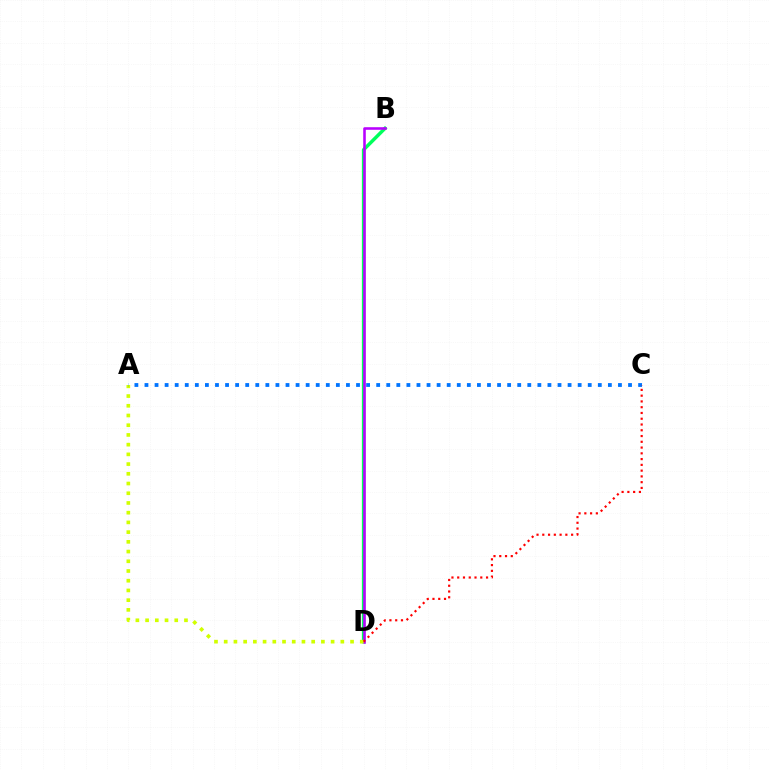{('B', 'D'): [{'color': '#00ff5c', 'line_style': 'solid', 'thickness': 2.5}, {'color': '#b900ff', 'line_style': 'solid', 'thickness': 1.85}], ('A', 'D'): [{'color': '#d1ff00', 'line_style': 'dotted', 'thickness': 2.64}], ('A', 'C'): [{'color': '#0074ff', 'line_style': 'dotted', 'thickness': 2.74}], ('C', 'D'): [{'color': '#ff0000', 'line_style': 'dotted', 'thickness': 1.57}]}